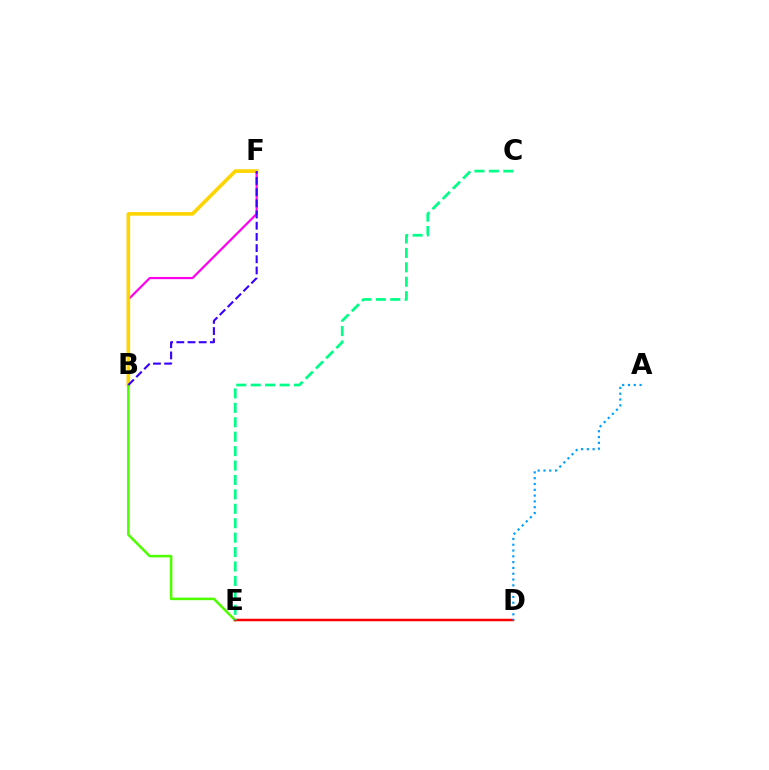{('B', 'F'): [{'color': '#ff00ed', 'line_style': 'solid', 'thickness': 1.59}, {'color': '#ffd500', 'line_style': 'solid', 'thickness': 2.61}, {'color': '#3700ff', 'line_style': 'dashed', 'thickness': 1.52}], ('B', 'E'): [{'color': '#4fff00', 'line_style': 'solid', 'thickness': 1.84}], ('D', 'E'): [{'color': '#ff0000', 'line_style': 'solid', 'thickness': 1.79}], ('A', 'D'): [{'color': '#009eff', 'line_style': 'dotted', 'thickness': 1.58}], ('C', 'E'): [{'color': '#00ff86', 'line_style': 'dashed', 'thickness': 1.96}]}